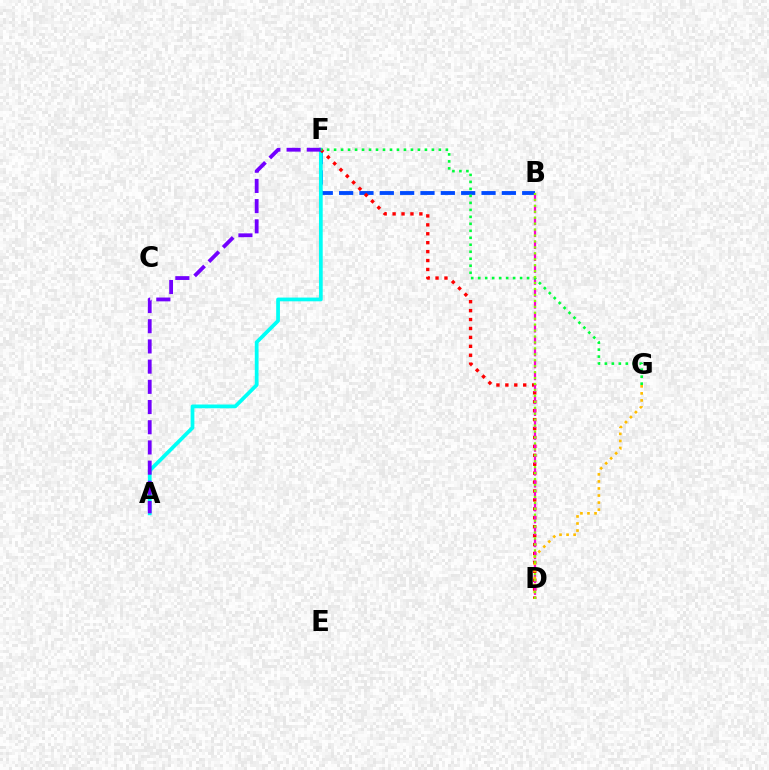{('B', 'F'): [{'color': '#004bff', 'line_style': 'dashed', 'thickness': 2.76}], ('A', 'F'): [{'color': '#00fff6', 'line_style': 'solid', 'thickness': 2.7}, {'color': '#7200ff', 'line_style': 'dashed', 'thickness': 2.74}], ('D', 'F'): [{'color': '#ff0000', 'line_style': 'dotted', 'thickness': 2.42}], ('B', 'D'): [{'color': '#ff00cf', 'line_style': 'dashed', 'thickness': 1.62}, {'color': '#84ff00', 'line_style': 'dotted', 'thickness': 1.61}], ('F', 'G'): [{'color': '#00ff39', 'line_style': 'dotted', 'thickness': 1.9}], ('D', 'G'): [{'color': '#ffbd00', 'line_style': 'dotted', 'thickness': 1.92}]}